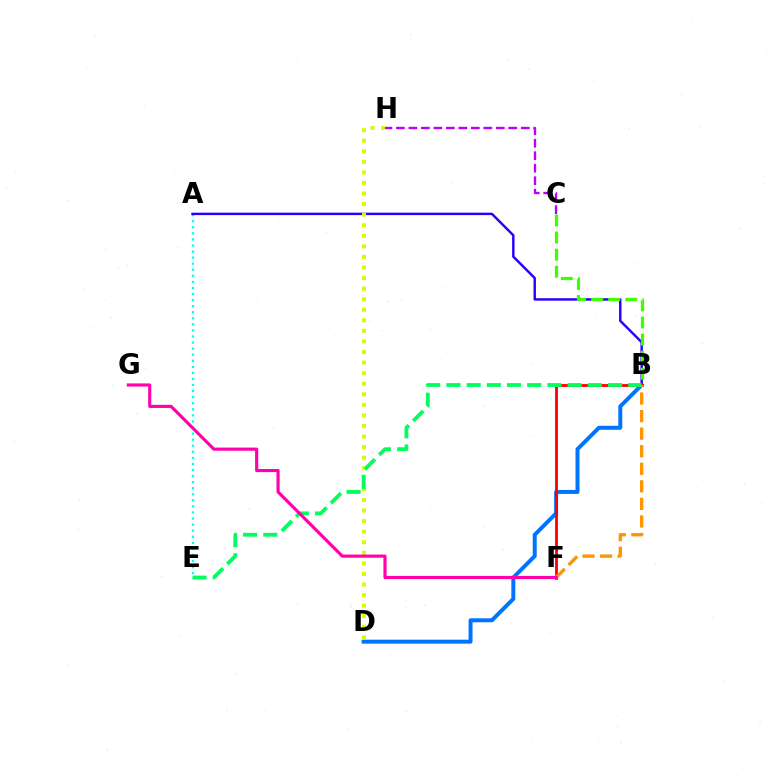{('B', 'D'): [{'color': '#0074ff', 'line_style': 'solid', 'thickness': 2.86}], ('C', 'H'): [{'color': '#b900ff', 'line_style': 'dashed', 'thickness': 1.7}], ('A', 'E'): [{'color': '#00fff6', 'line_style': 'dotted', 'thickness': 1.65}], ('A', 'B'): [{'color': '#2500ff', 'line_style': 'solid', 'thickness': 1.75}], ('B', 'F'): [{'color': '#ff0000', 'line_style': 'solid', 'thickness': 2.02}, {'color': '#ff9400', 'line_style': 'dashed', 'thickness': 2.39}], ('D', 'H'): [{'color': '#d1ff00', 'line_style': 'dotted', 'thickness': 2.87}], ('B', 'C'): [{'color': '#3dff00', 'line_style': 'dashed', 'thickness': 2.32}], ('B', 'E'): [{'color': '#00ff5c', 'line_style': 'dashed', 'thickness': 2.74}], ('F', 'G'): [{'color': '#ff00ac', 'line_style': 'solid', 'thickness': 2.25}]}